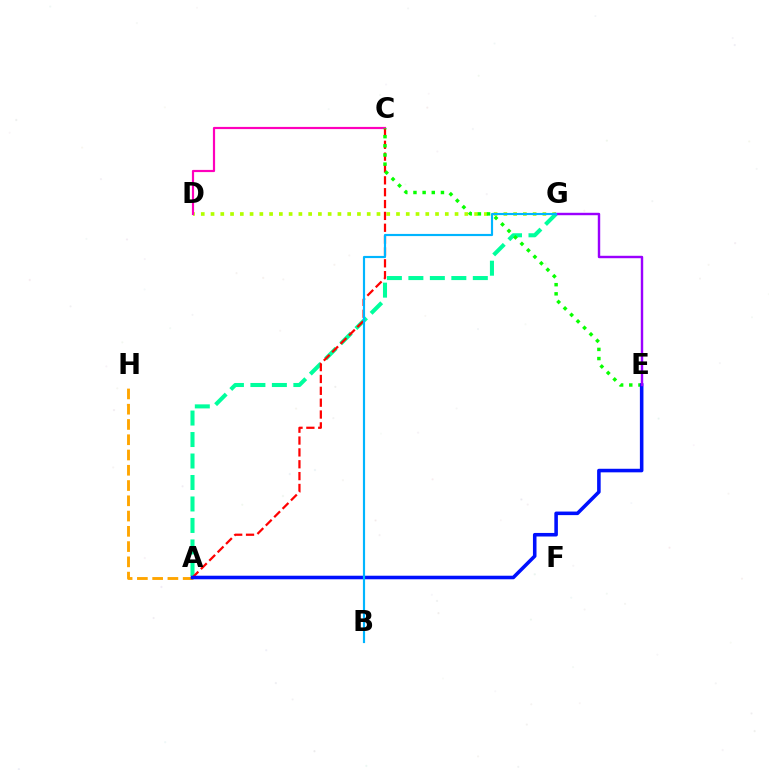{('D', 'G'): [{'color': '#b3ff00', 'line_style': 'dotted', 'thickness': 2.65}], ('C', 'D'): [{'color': '#ff00bd', 'line_style': 'solid', 'thickness': 1.58}], ('A', 'G'): [{'color': '#00ff9d', 'line_style': 'dashed', 'thickness': 2.92}], ('A', 'H'): [{'color': '#ffa500', 'line_style': 'dashed', 'thickness': 2.07}], ('A', 'C'): [{'color': '#ff0000', 'line_style': 'dashed', 'thickness': 1.61}], ('C', 'E'): [{'color': '#08ff00', 'line_style': 'dotted', 'thickness': 2.49}], ('A', 'E'): [{'color': '#0010ff', 'line_style': 'solid', 'thickness': 2.56}], ('E', 'G'): [{'color': '#9b00ff', 'line_style': 'solid', 'thickness': 1.74}], ('B', 'G'): [{'color': '#00b5ff', 'line_style': 'solid', 'thickness': 1.56}]}